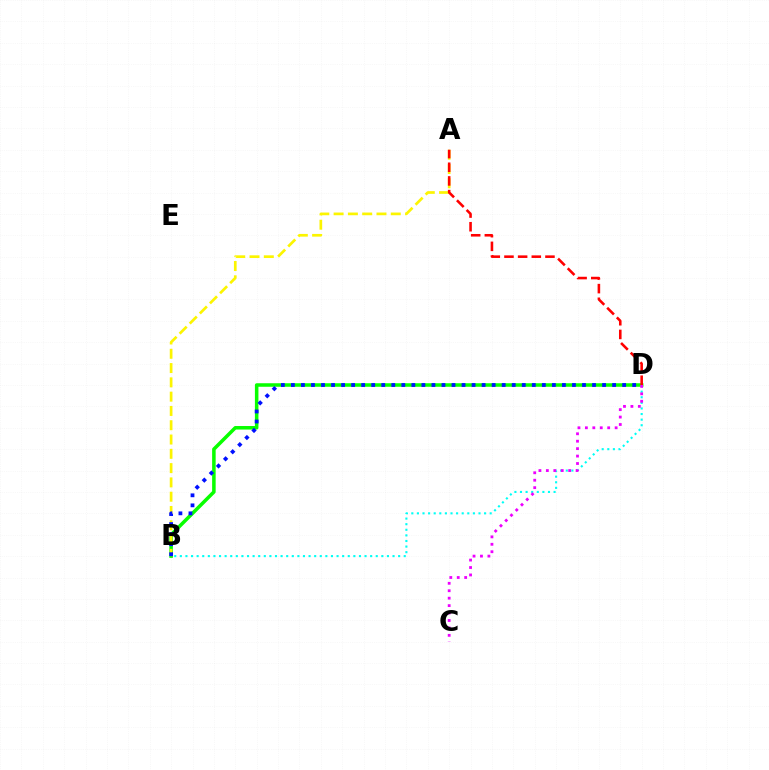{('B', 'D'): [{'color': '#08ff00', 'line_style': 'solid', 'thickness': 2.54}, {'color': '#00fff6', 'line_style': 'dotted', 'thickness': 1.52}, {'color': '#0010ff', 'line_style': 'dotted', 'thickness': 2.73}], ('C', 'D'): [{'color': '#ee00ff', 'line_style': 'dotted', 'thickness': 2.02}], ('A', 'B'): [{'color': '#fcf500', 'line_style': 'dashed', 'thickness': 1.94}], ('A', 'D'): [{'color': '#ff0000', 'line_style': 'dashed', 'thickness': 1.86}]}